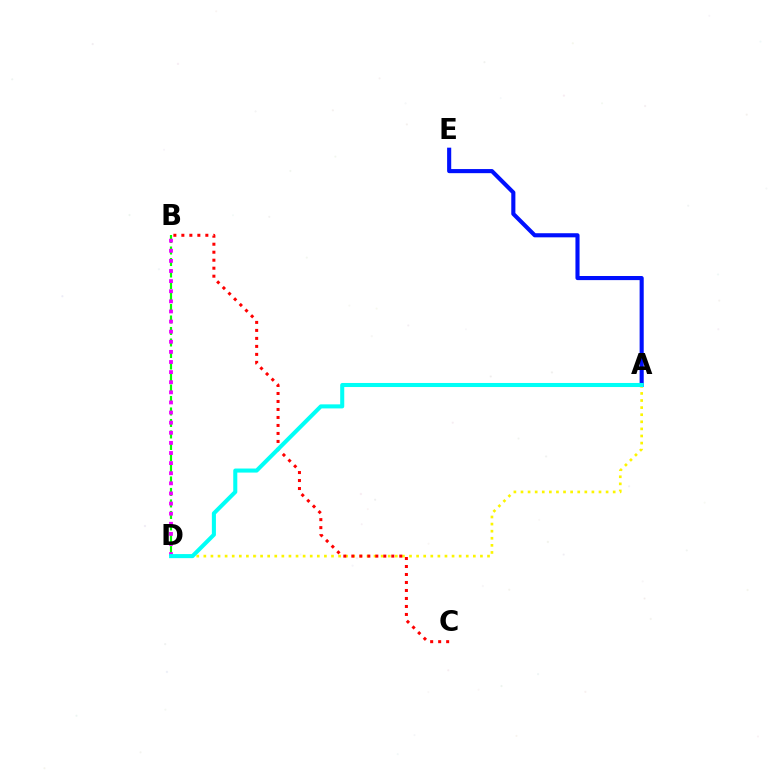{('A', 'E'): [{'color': '#0010ff', 'line_style': 'solid', 'thickness': 2.96}], ('B', 'D'): [{'color': '#08ff00', 'line_style': 'dashed', 'thickness': 1.56}, {'color': '#ee00ff', 'line_style': 'dotted', 'thickness': 2.75}], ('A', 'D'): [{'color': '#fcf500', 'line_style': 'dotted', 'thickness': 1.93}, {'color': '#00fff6', 'line_style': 'solid', 'thickness': 2.92}], ('B', 'C'): [{'color': '#ff0000', 'line_style': 'dotted', 'thickness': 2.17}]}